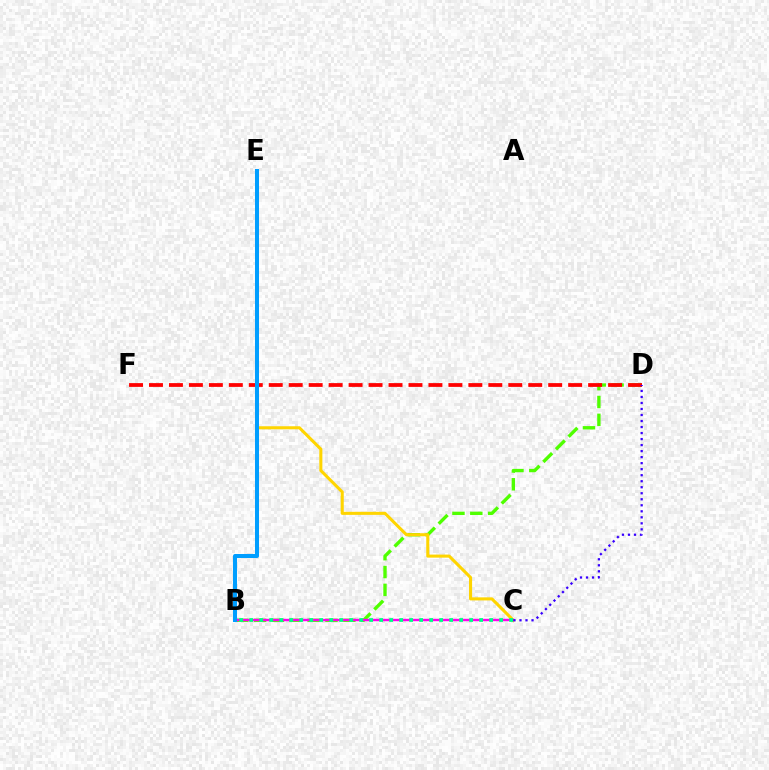{('B', 'D'): [{'color': '#4fff00', 'line_style': 'dashed', 'thickness': 2.42}], ('D', 'F'): [{'color': '#ff0000', 'line_style': 'dashed', 'thickness': 2.71}], ('C', 'E'): [{'color': '#ffd500', 'line_style': 'solid', 'thickness': 2.21}], ('B', 'C'): [{'color': '#ff00ed', 'line_style': 'solid', 'thickness': 1.73}, {'color': '#00ff86', 'line_style': 'dotted', 'thickness': 2.72}], ('B', 'E'): [{'color': '#009eff', 'line_style': 'solid', 'thickness': 2.89}], ('C', 'D'): [{'color': '#3700ff', 'line_style': 'dotted', 'thickness': 1.64}]}